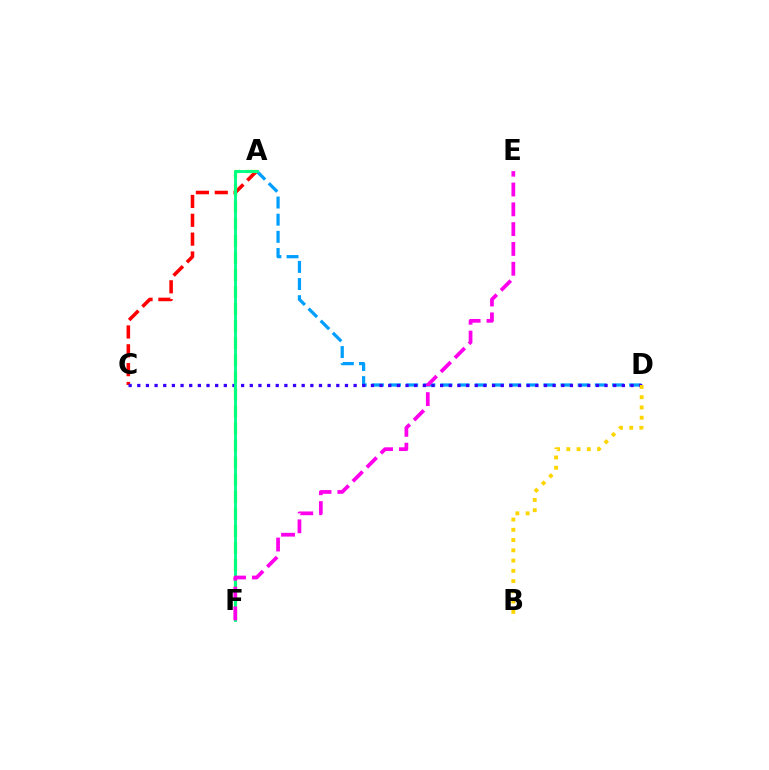{('A', 'D'): [{'color': '#009eff', 'line_style': 'dashed', 'thickness': 2.33}], ('A', 'C'): [{'color': '#ff0000', 'line_style': 'dashed', 'thickness': 2.56}], ('A', 'F'): [{'color': '#4fff00', 'line_style': 'dashed', 'thickness': 2.32}, {'color': '#00ff86', 'line_style': 'solid', 'thickness': 2.04}], ('C', 'D'): [{'color': '#3700ff', 'line_style': 'dotted', 'thickness': 2.35}], ('B', 'D'): [{'color': '#ffd500', 'line_style': 'dotted', 'thickness': 2.79}], ('E', 'F'): [{'color': '#ff00ed', 'line_style': 'dashed', 'thickness': 2.69}]}